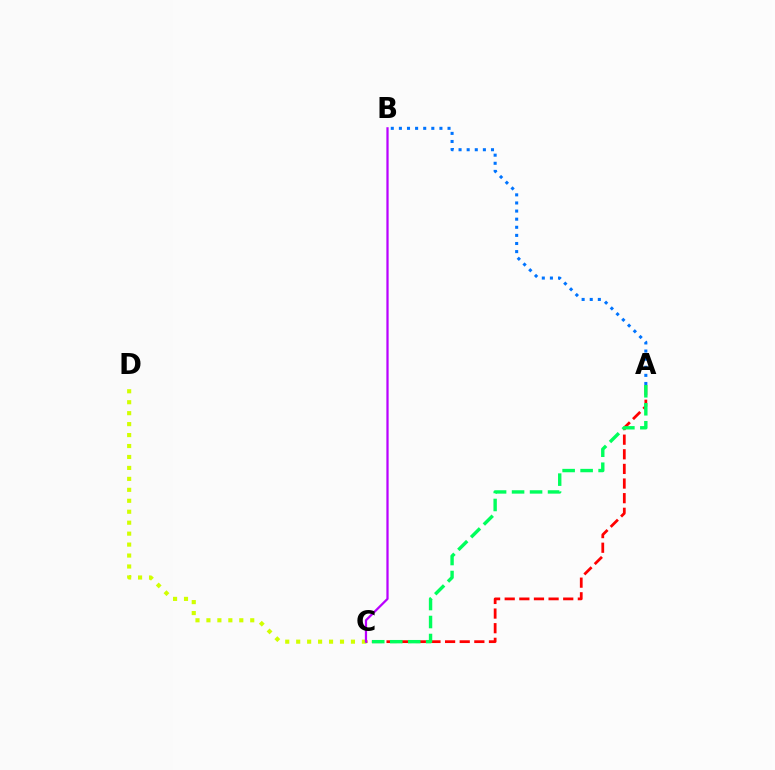{('A', 'B'): [{'color': '#0074ff', 'line_style': 'dotted', 'thickness': 2.2}], ('A', 'C'): [{'color': '#ff0000', 'line_style': 'dashed', 'thickness': 1.99}, {'color': '#00ff5c', 'line_style': 'dashed', 'thickness': 2.44}], ('C', 'D'): [{'color': '#d1ff00', 'line_style': 'dotted', 'thickness': 2.98}], ('B', 'C'): [{'color': '#b900ff', 'line_style': 'solid', 'thickness': 1.61}]}